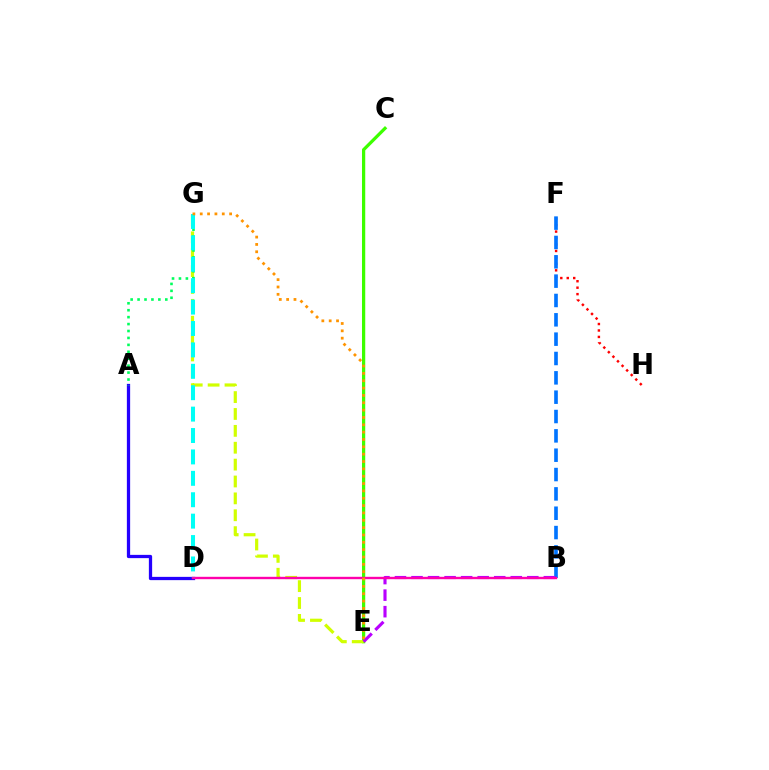{('F', 'H'): [{'color': '#ff0000', 'line_style': 'dotted', 'thickness': 1.75}], ('B', 'F'): [{'color': '#0074ff', 'line_style': 'dashed', 'thickness': 2.63}], ('C', 'E'): [{'color': '#3dff00', 'line_style': 'solid', 'thickness': 2.34}], ('E', 'G'): [{'color': '#d1ff00', 'line_style': 'dashed', 'thickness': 2.29}, {'color': '#ff9400', 'line_style': 'dotted', 'thickness': 2.0}], ('B', 'E'): [{'color': '#b900ff', 'line_style': 'dashed', 'thickness': 2.25}], ('A', 'D'): [{'color': '#2500ff', 'line_style': 'solid', 'thickness': 2.35}], ('A', 'G'): [{'color': '#00ff5c', 'line_style': 'dotted', 'thickness': 1.88}], ('B', 'D'): [{'color': '#ff00ac', 'line_style': 'solid', 'thickness': 1.72}], ('D', 'G'): [{'color': '#00fff6', 'line_style': 'dashed', 'thickness': 2.91}]}